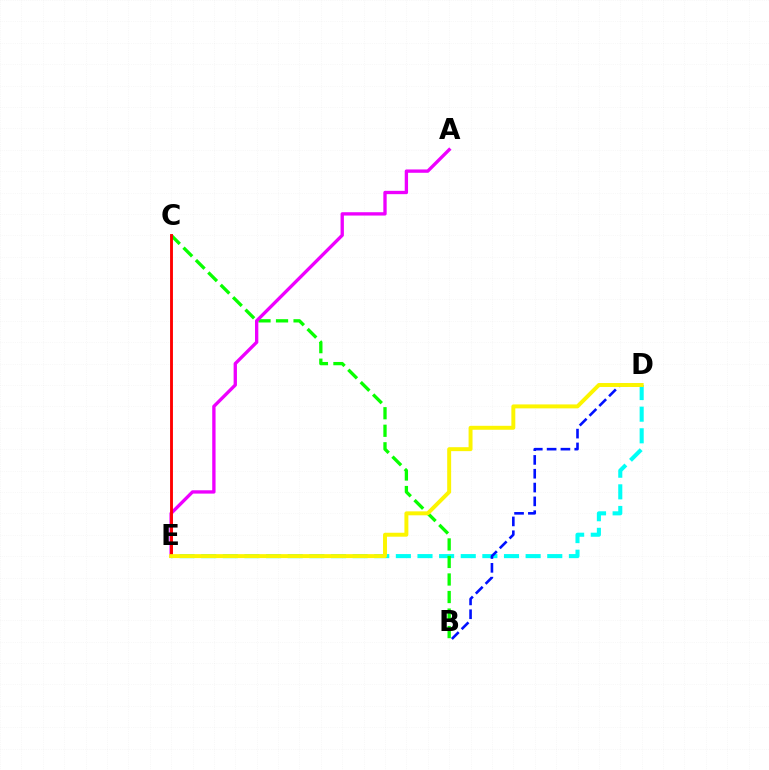{('D', 'E'): [{'color': '#00fff6', 'line_style': 'dashed', 'thickness': 2.94}, {'color': '#fcf500', 'line_style': 'solid', 'thickness': 2.84}], ('B', 'C'): [{'color': '#08ff00', 'line_style': 'dashed', 'thickness': 2.38}], ('A', 'E'): [{'color': '#ee00ff', 'line_style': 'solid', 'thickness': 2.4}], ('C', 'E'): [{'color': '#ff0000', 'line_style': 'solid', 'thickness': 2.07}], ('B', 'D'): [{'color': '#0010ff', 'line_style': 'dashed', 'thickness': 1.88}]}